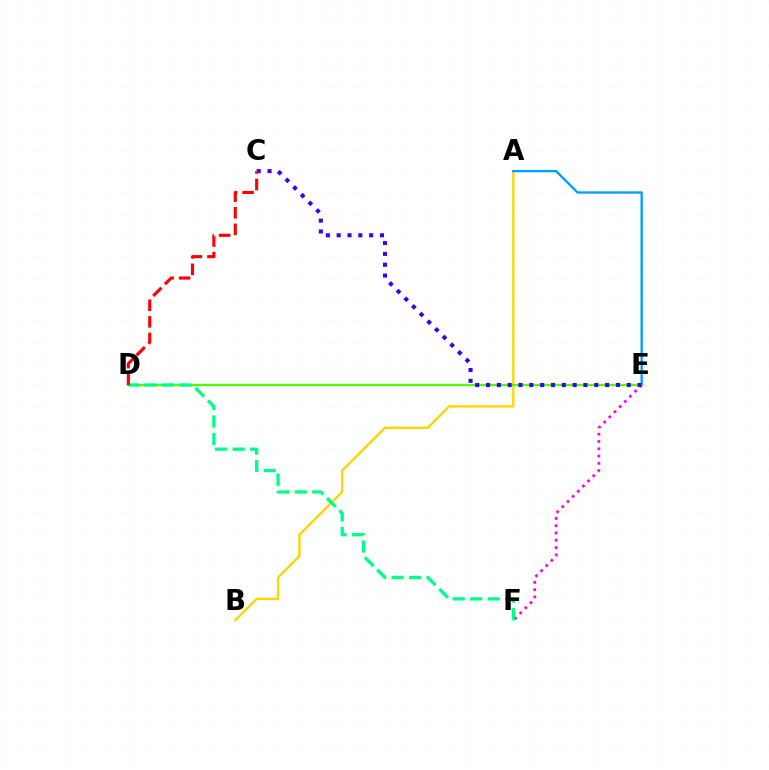{('E', 'F'): [{'color': '#ff00ed', 'line_style': 'dotted', 'thickness': 1.98}], ('A', 'B'): [{'color': '#ffd500', 'line_style': 'solid', 'thickness': 1.71}], ('A', 'E'): [{'color': '#009eff', 'line_style': 'solid', 'thickness': 1.68}], ('D', 'E'): [{'color': '#4fff00', 'line_style': 'solid', 'thickness': 1.68}], ('C', 'E'): [{'color': '#3700ff', 'line_style': 'dotted', 'thickness': 2.94}], ('D', 'F'): [{'color': '#00ff86', 'line_style': 'dashed', 'thickness': 2.38}], ('C', 'D'): [{'color': '#ff0000', 'line_style': 'dashed', 'thickness': 2.25}]}